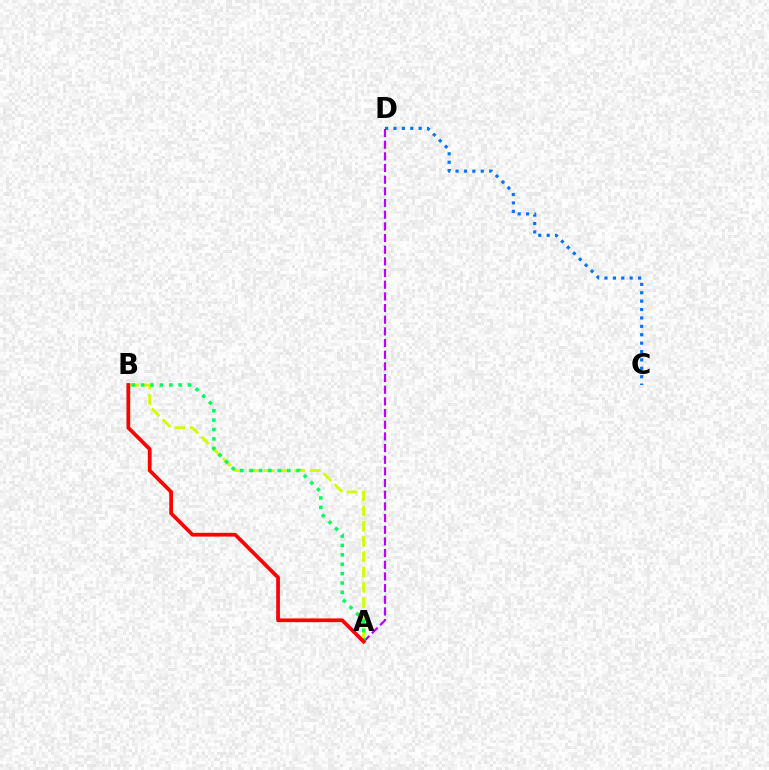{('C', 'D'): [{'color': '#0074ff', 'line_style': 'dotted', 'thickness': 2.28}], ('A', 'B'): [{'color': '#d1ff00', 'line_style': 'dashed', 'thickness': 2.08}, {'color': '#00ff5c', 'line_style': 'dotted', 'thickness': 2.55}, {'color': '#ff0000', 'line_style': 'solid', 'thickness': 2.69}], ('A', 'D'): [{'color': '#b900ff', 'line_style': 'dashed', 'thickness': 1.59}]}